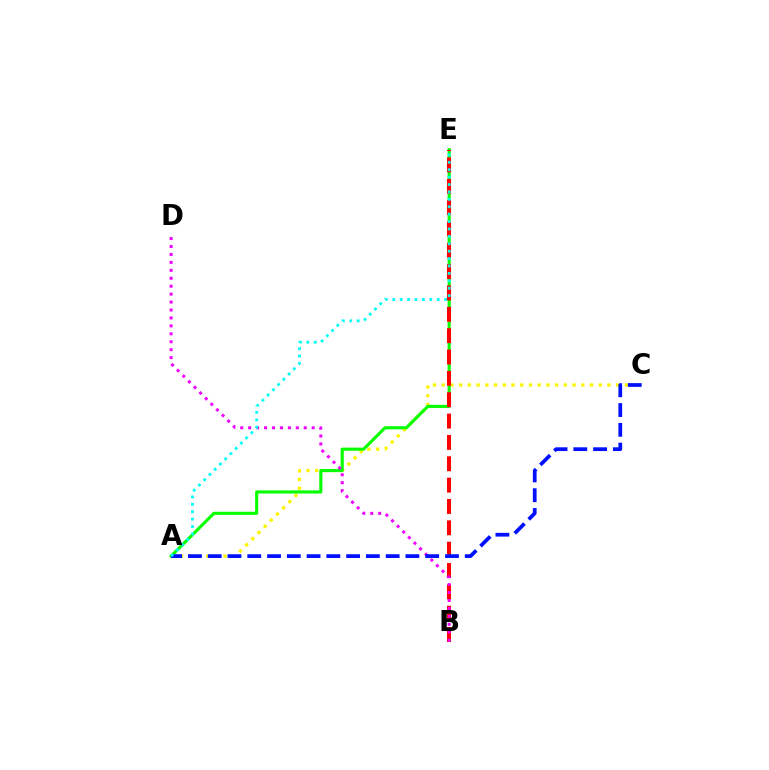{('A', 'C'): [{'color': '#fcf500', 'line_style': 'dotted', 'thickness': 2.37}, {'color': '#0010ff', 'line_style': 'dashed', 'thickness': 2.69}], ('A', 'E'): [{'color': '#08ff00', 'line_style': 'solid', 'thickness': 2.25}, {'color': '#00fff6', 'line_style': 'dotted', 'thickness': 2.01}], ('B', 'E'): [{'color': '#ff0000', 'line_style': 'dashed', 'thickness': 2.9}], ('B', 'D'): [{'color': '#ee00ff', 'line_style': 'dotted', 'thickness': 2.16}]}